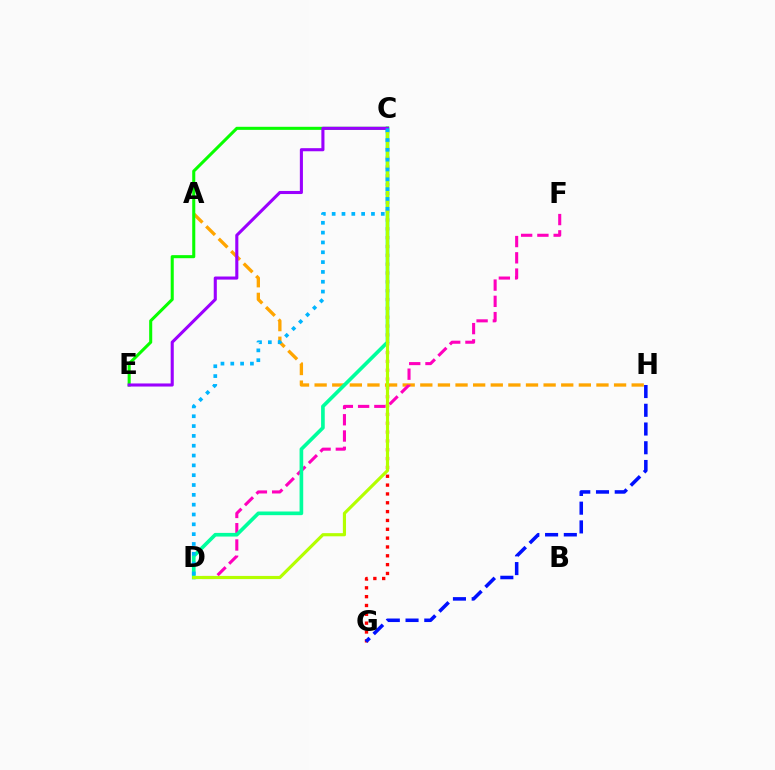{('A', 'H'): [{'color': '#ffa500', 'line_style': 'dashed', 'thickness': 2.39}], ('D', 'F'): [{'color': '#ff00bd', 'line_style': 'dashed', 'thickness': 2.21}], ('C', 'G'): [{'color': '#ff0000', 'line_style': 'dotted', 'thickness': 2.4}], ('C', 'D'): [{'color': '#00ff9d', 'line_style': 'solid', 'thickness': 2.63}, {'color': '#b3ff00', 'line_style': 'solid', 'thickness': 2.27}, {'color': '#00b5ff', 'line_style': 'dotted', 'thickness': 2.67}], ('G', 'H'): [{'color': '#0010ff', 'line_style': 'dashed', 'thickness': 2.55}], ('C', 'E'): [{'color': '#08ff00', 'line_style': 'solid', 'thickness': 2.21}, {'color': '#9b00ff', 'line_style': 'solid', 'thickness': 2.22}]}